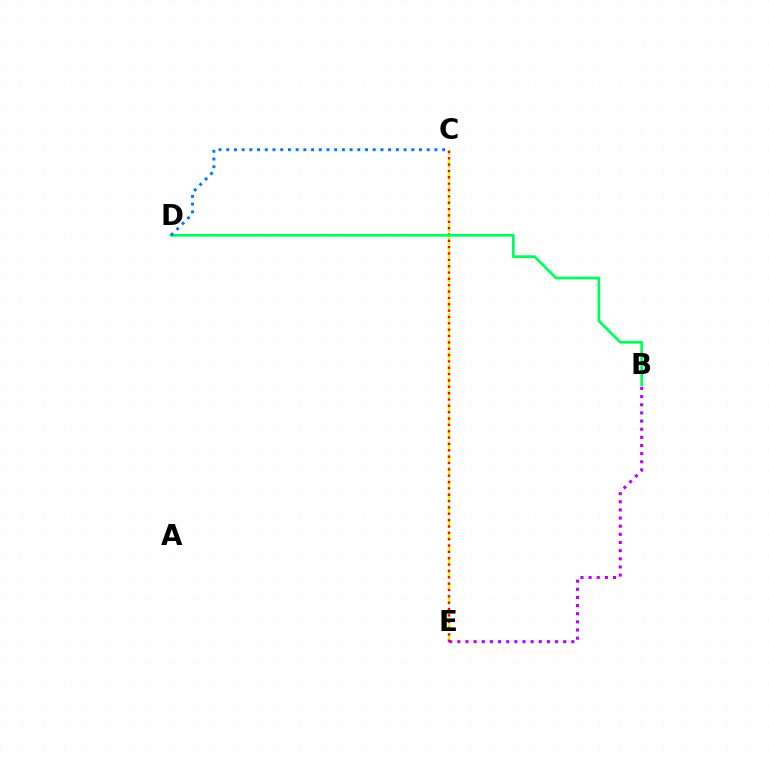{('C', 'E'): [{'color': '#d1ff00', 'line_style': 'dashed', 'thickness': 1.74}, {'color': '#ff0000', 'line_style': 'dotted', 'thickness': 1.73}], ('B', 'D'): [{'color': '#00ff5c', 'line_style': 'solid', 'thickness': 1.98}], ('B', 'E'): [{'color': '#b900ff', 'line_style': 'dotted', 'thickness': 2.21}], ('C', 'D'): [{'color': '#0074ff', 'line_style': 'dotted', 'thickness': 2.09}]}